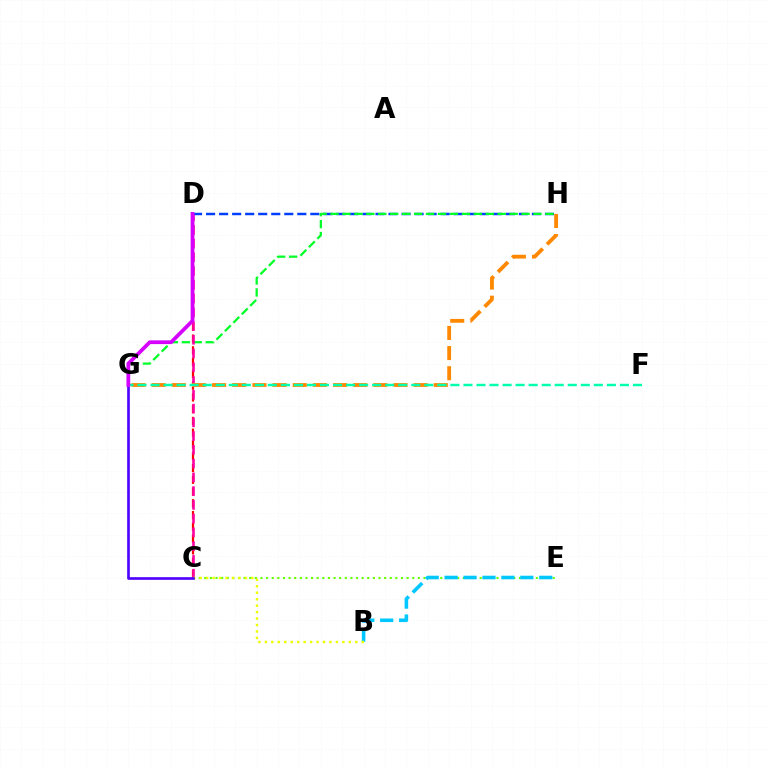{('D', 'H'): [{'color': '#003fff', 'line_style': 'dashed', 'thickness': 1.77}], ('C', 'D'): [{'color': '#ff0000', 'line_style': 'dashed', 'thickness': 1.6}, {'color': '#ff00a0', 'line_style': 'dashed', 'thickness': 1.87}], ('G', 'H'): [{'color': '#00ff27', 'line_style': 'dashed', 'thickness': 1.62}, {'color': '#ff8800', 'line_style': 'dashed', 'thickness': 2.74}], ('C', 'E'): [{'color': '#66ff00', 'line_style': 'dotted', 'thickness': 1.53}], ('B', 'E'): [{'color': '#00c7ff', 'line_style': 'dashed', 'thickness': 2.57}], ('B', 'C'): [{'color': '#eeff00', 'line_style': 'dotted', 'thickness': 1.76}], ('C', 'G'): [{'color': '#4f00ff', 'line_style': 'solid', 'thickness': 1.91}], ('F', 'G'): [{'color': '#00ffaf', 'line_style': 'dashed', 'thickness': 1.77}], ('D', 'G'): [{'color': '#d600ff', 'line_style': 'solid', 'thickness': 2.7}]}